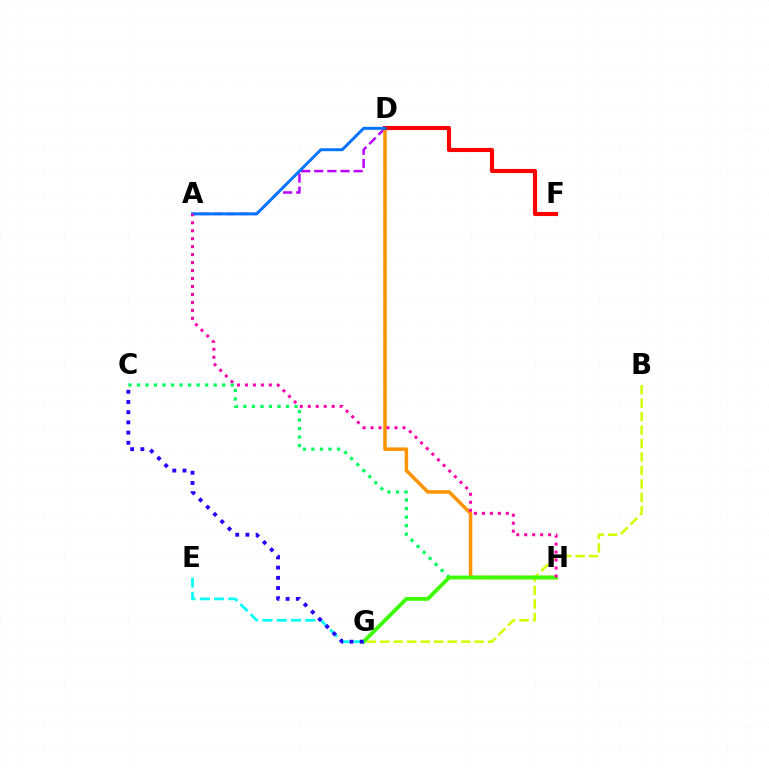{('A', 'D'): [{'color': '#b900ff', 'line_style': 'dashed', 'thickness': 1.78}, {'color': '#0074ff', 'line_style': 'solid', 'thickness': 2.12}], ('D', 'H'): [{'color': '#ff9400', 'line_style': 'solid', 'thickness': 2.53}], ('C', 'H'): [{'color': '#00ff5c', 'line_style': 'dotted', 'thickness': 2.32}], ('B', 'G'): [{'color': '#d1ff00', 'line_style': 'dashed', 'thickness': 1.83}], ('D', 'F'): [{'color': '#ff0000', 'line_style': 'solid', 'thickness': 2.97}], ('G', 'H'): [{'color': '#3dff00', 'line_style': 'solid', 'thickness': 2.74}], ('A', 'H'): [{'color': '#ff00ac', 'line_style': 'dotted', 'thickness': 2.16}], ('E', 'G'): [{'color': '#00fff6', 'line_style': 'dashed', 'thickness': 1.94}], ('C', 'G'): [{'color': '#2500ff', 'line_style': 'dotted', 'thickness': 2.77}]}